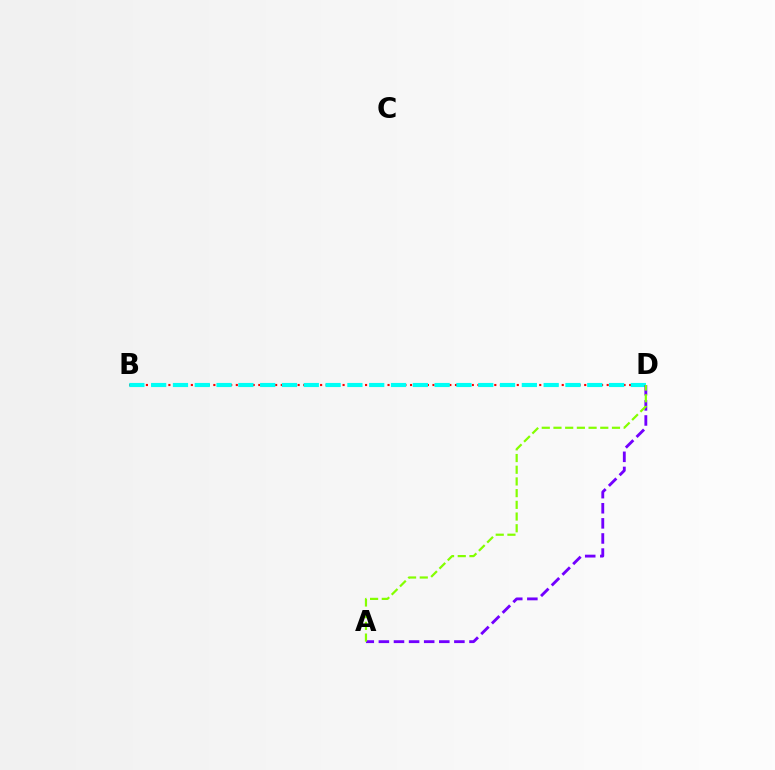{('B', 'D'): [{'color': '#ff0000', 'line_style': 'dotted', 'thickness': 1.53}, {'color': '#00fff6', 'line_style': 'dashed', 'thickness': 2.96}], ('A', 'D'): [{'color': '#7200ff', 'line_style': 'dashed', 'thickness': 2.05}, {'color': '#84ff00', 'line_style': 'dashed', 'thickness': 1.59}]}